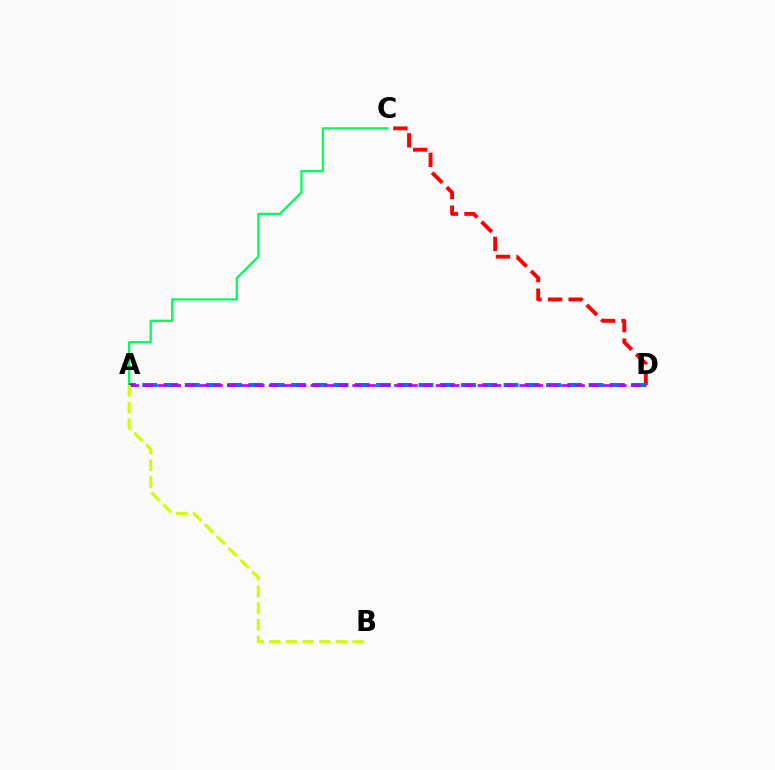{('A', 'C'): [{'color': '#00ff5c', 'line_style': 'solid', 'thickness': 1.65}], ('C', 'D'): [{'color': '#ff0000', 'line_style': 'dashed', 'thickness': 2.79}], ('A', 'D'): [{'color': '#0074ff', 'line_style': 'dashed', 'thickness': 2.89}, {'color': '#b900ff', 'line_style': 'dashed', 'thickness': 1.89}], ('A', 'B'): [{'color': '#d1ff00', 'line_style': 'dashed', 'thickness': 2.27}]}